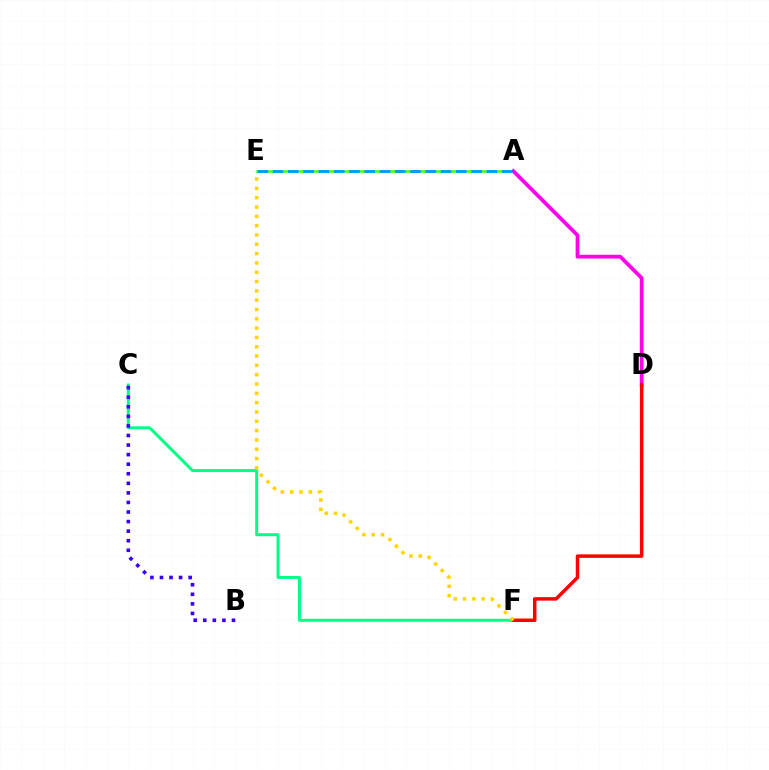{('A', 'E'): [{'color': '#4fff00', 'line_style': 'solid', 'thickness': 1.85}, {'color': '#009eff', 'line_style': 'dashed', 'thickness': 2.07}], ('C', 'F'): [{'color': '#00ff86', 'line_style': 'solid', 'thickness': 2.15}], ('A', 'D'): [{'color': '#ff00ed', 'line_style': 'solid', 'thickness': 2.7}], ('D', 'F'): [{'color': '#ff0000', 'line_style': 'solid', 'thickness': 2.51}], ('E', 'F'): [{'color': '#ffd500', 'line_style': 'dotted', 'thickness': 2.53}], ('B', 'C'): [{'color': '#3700ff', 'line_style': 'dotted', 'thickness': 2.6}]}